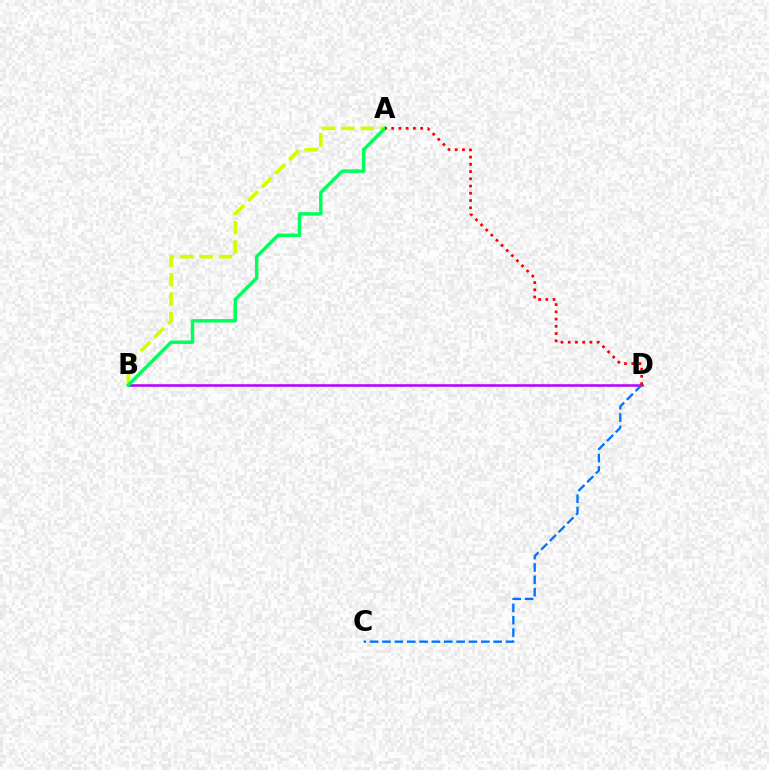{('A', 'B'): [{'color': '#d1ff00', 'line_style': 'dashed', 'thickness': 2.63}, {'color': '#00ff5c', 'line_style': 'solid', 'thickness': 2.48}], ('B', 'D'): [{'color': '#b900ff', 'line_style': 'solid', 'thickness': 1.84}], ('C', 'D'): [{'color': '#0074ff', 'line_style': 'dashed', 'thickness': 1.68}], ('A', 'D'): [{'color': '#ff0000', 'line_style': 'dotted', 'thickness': 1.97}]}